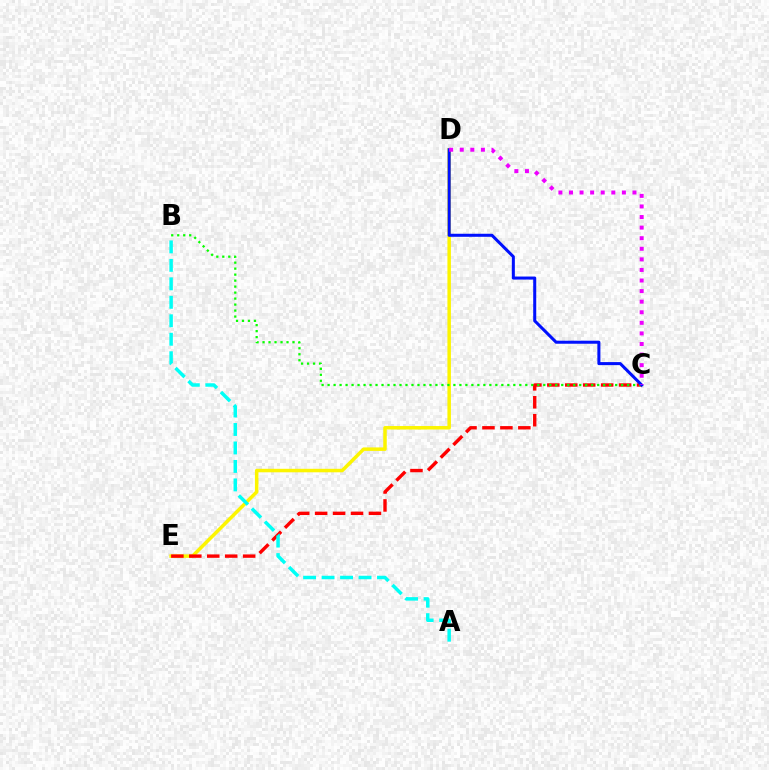{('D', 'E'): [{'color': '#fcf500', 'line_style': 'solid', 'thickness': 2.52}], ('C', 'E'): [{'color': '#ff0000', 'line_style': 'dashed', 'thickness': 2.44}], ('B', 'C'): [{'color': '#08ff00', 'line_style': 'dotted', 'thickness': 1.63}], ('C', 'D'): [{'color': '#0010ff', 'line_style': 'solid', 'thickness': 2.19}, {'color': '#ee00ff', 'line_style': 'dotted', 'thickness': 2.87}], ('A', 'B'): [{'color': '#00fff6', 'line_style': 'dashed', 'thickness': 2.51}]}